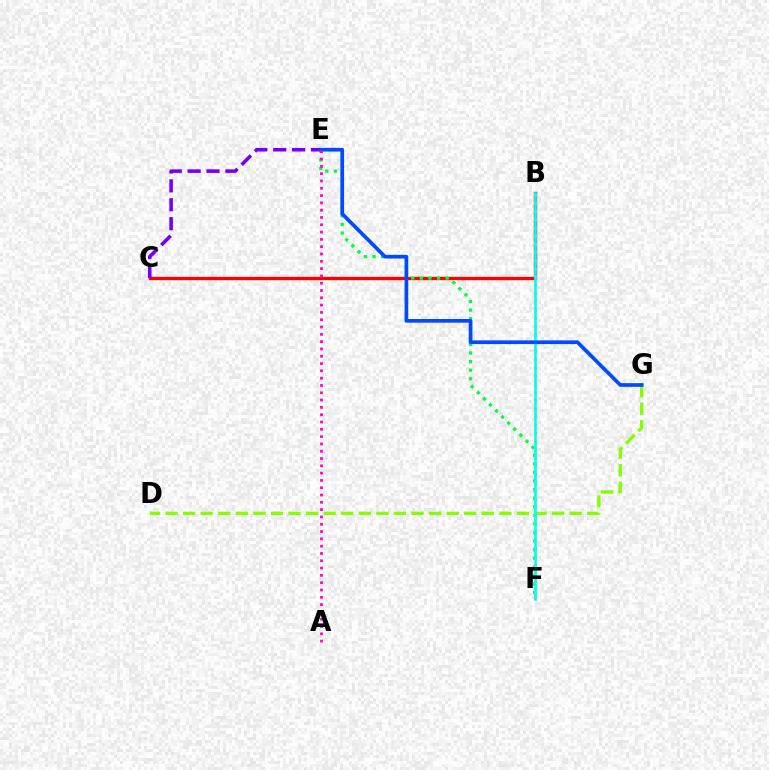{('B', 'C'): [{'color': '#ff0000', 'line_style': 'solid', 'thickness': 2.4}], ('C', 'E'): [{'color': '#7200ff', 'line_style': 'dashed', 'thickness': 2.57}], ('D', 'G'): [{'color': '#84ff00', 'line_style': 'dashed', 'thickness': 2.39}], ('E', 'F'): [{'color': '#00ff39', 'line_style': 'dotted', 'thickness': 2.33}], ('B', 'F'): [{'color': '#ffbd00', 'line_style': 'dotted', 'thickness': 2.23}, {'color': '#00fff6', 'line_style': 'solid', 'thickness': 1.9}], ('E', 'G'): [{'color': '#004bff', 'line_style': 'solid', 'thickness': 2.66}], ('A', 'E'): [{'color': '#ff00cf', 'line_style': 'dotted', 'thickness': 1.98}]}